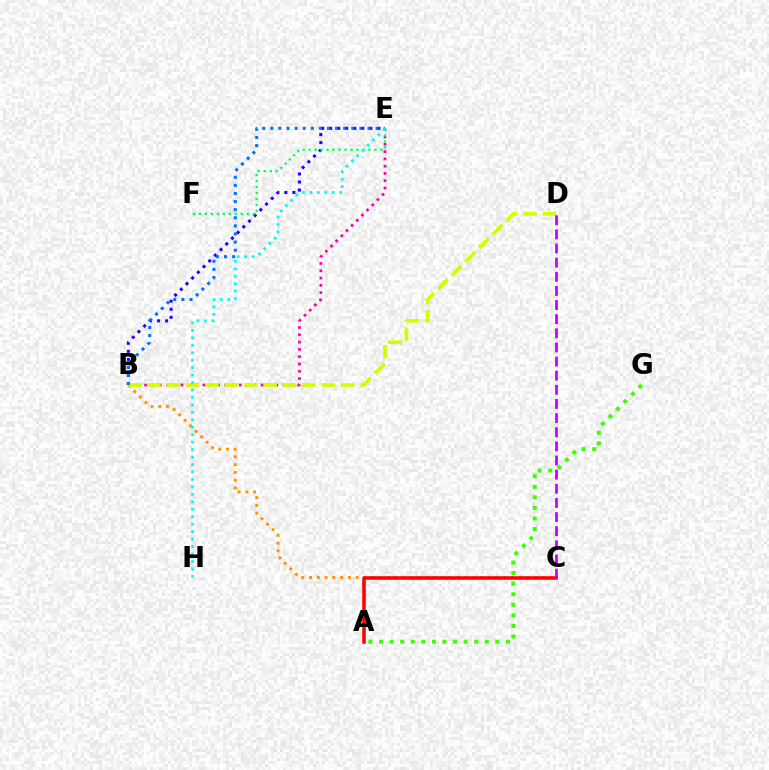{('B', 'C'): [{'color': '#ff9400', 'line_style': 'dotted', 'thickness': 2.11}], ('A', 'C'): [{'color': '#ff0000', 'line_style': 'solid', 'thickness': 2.55}], ('B', 'E'): [{'color': '#2500ff', 'line_style': 'dotted', 'thickness': 2.18}, {'color': '#ff00ac', 'line_style': 'dotted', 'thickness': 1.98}, {'color': '#0074ff', 'line_style': 'dotted', 'thickness': 2.2}], ('E', 'F'): [{'color': '#00ff5c', 'line_style': 'dotted', 'thickness': 1.62}], ('A', 'G'): [{'color': '#3dff00', 'line_style': 'dotted', 'thickness': 2.87}], ('B', 'D'): [{'color': '#d1ff00', 'line_style': 'dashed', 'thickness': 2.63}], ('E', 'H'): [{'color': '#00fff6', 'line_style': 'dotted', 'thickness': 2.03}], ('C', 'D'): [{'color': '#b900ff', 'line_style': 'dashed', 'thickness': 1.92}]}